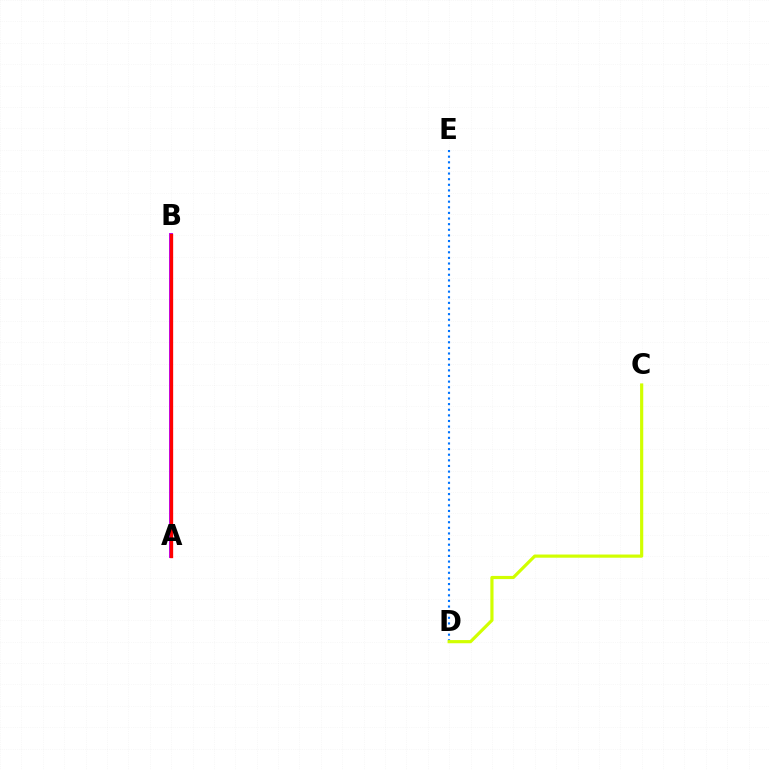{('D', 'E'): [{'color': '#0074ff', 'line_style': 'dotted', 'thickness': 1.53}], ('A', 'B'): [{'color': '#b900ff', 'line_style': 'solid', 'thickness': 2.82}, {'color': '#00ff5c', 'line_style': 'dashed', 'thickness': 1.91}, {'color': '#ff0000', 'line_style': 'solid', 'thickness': 2.39}], ('C', 'D'): [{'color': '#d1ff00', 'line_style': 'solid', 'thickness': 2.29}]}